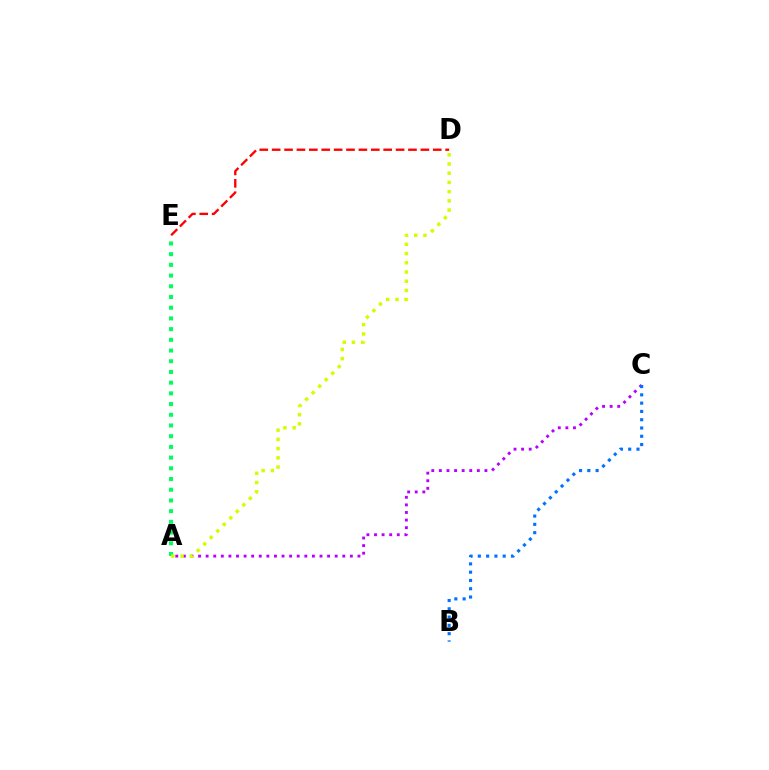{('A', 'C'): [{'color': '#b900ff', 'line_style': 'dotted', 'thickness': 2.06}], ('A', 'E'): [{'color': '#00ff5c', 'line_style': 'dotted', 'thickness': 2.91}], ('D', 'E'): [{'color': '#ff0000', 'line_style': 'dashed', 'thickness': 1.68}], ('A', 'D'): [{'color': '#d1ff00', 'line_style': 'dotted', 'thickness': 2.5}], ('B', 'C'): [{'color': '#0074ff', 'line_style': 'dotted', 'thickness': 2.25}]}